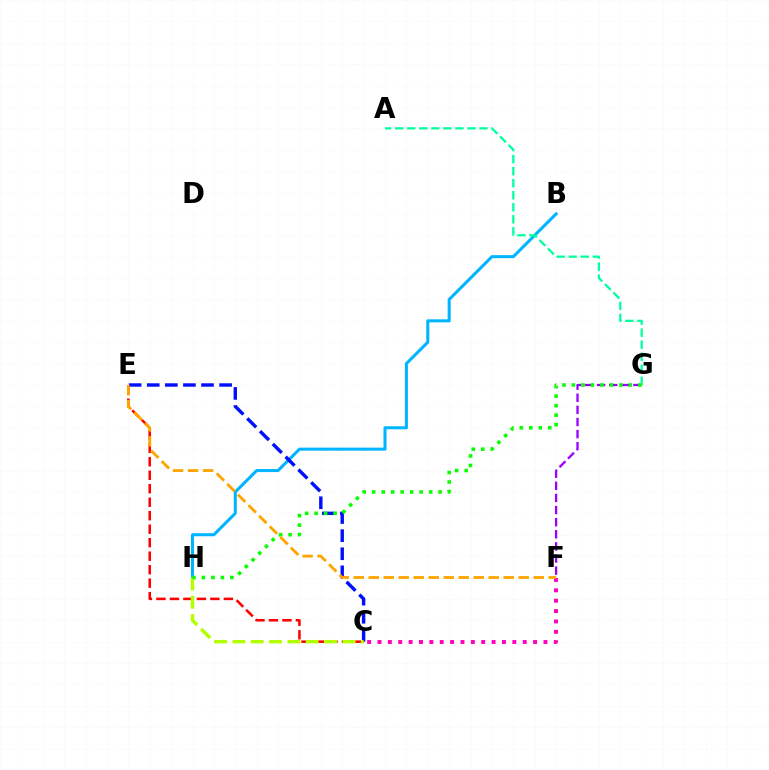{('B', 'H'): [{'color': '#00b5ff', 'line_style': 'solid', 'thickness': 2.2}], ('C', 'E'): [{'color': '#0010ff', 'line_style': 'dashed', 'thickness': 2.46}, {'color': '#ff0000', 'line_style': 'dashed', 'thickness': 1.83}], ('F', 'G'): [{'color': '#9b00ff', 'line_style': 'dashed', 'thickness': 1.65}], ('C', 'F'): [{'color': '#ff00bd', 'line_style': 'dotted', 'thickness': 2.82}], ('A', 'G'): [{'color': '#00ff9d', 'line_style': 'dashed', 'thickness': 1.63}], ('C', 'H'): [{'color': '#b3ff00', 'line_style': 'dashed', 'thickness': 2.49}], ('G', 'H'): [{'color': '#08ff00', 'line_style': 'dotted', 'thickness': 2.58}], ('E', 'F'): [{'color': '#ffa500', 'line_style': 'dashed', 'thickness': 2.04}]}